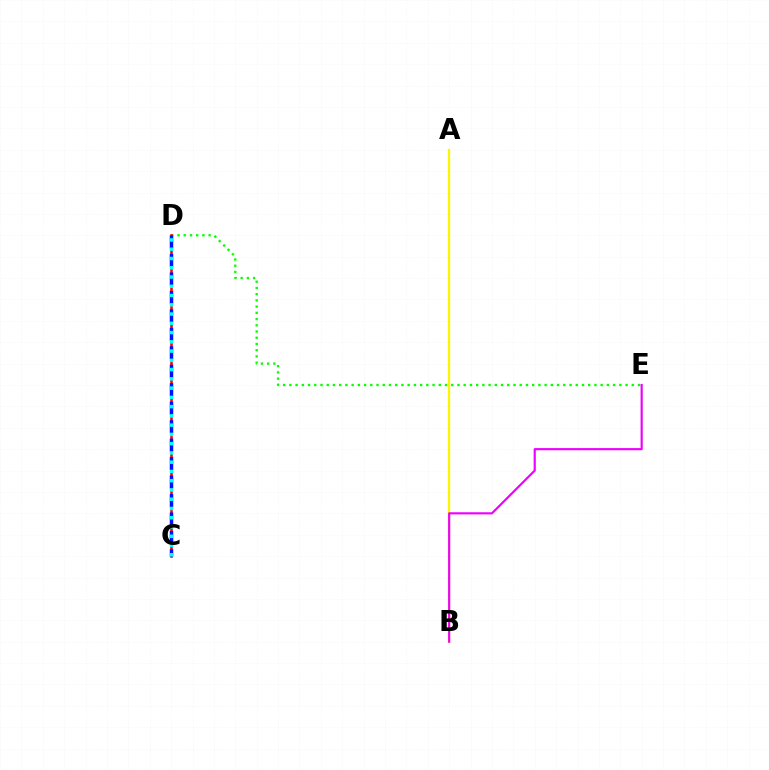{('D', 'E'): [{'color': '#08ff00', 'line_style': 'dotted', 'thickness': 1.69}], ('A', 'B'): [{'color': '#fcf500', 'line_style': 'solid', 'thickness': 1.67}], ('C', 'D'): [{'color': '#ff0000', 'line_style': 'solid', 'thickness': 1.86}, {'color': '#0010ff', 'line_style': 'dashed', 'thickness': 2.51}, {'color': '#00fff6', 'line_style': 'dotted', 'thickness': 2.52}], ('B', 'E'): [{'color': '#ee00ff', 'line_style': 'solid', 'thickness': 1.55}]}